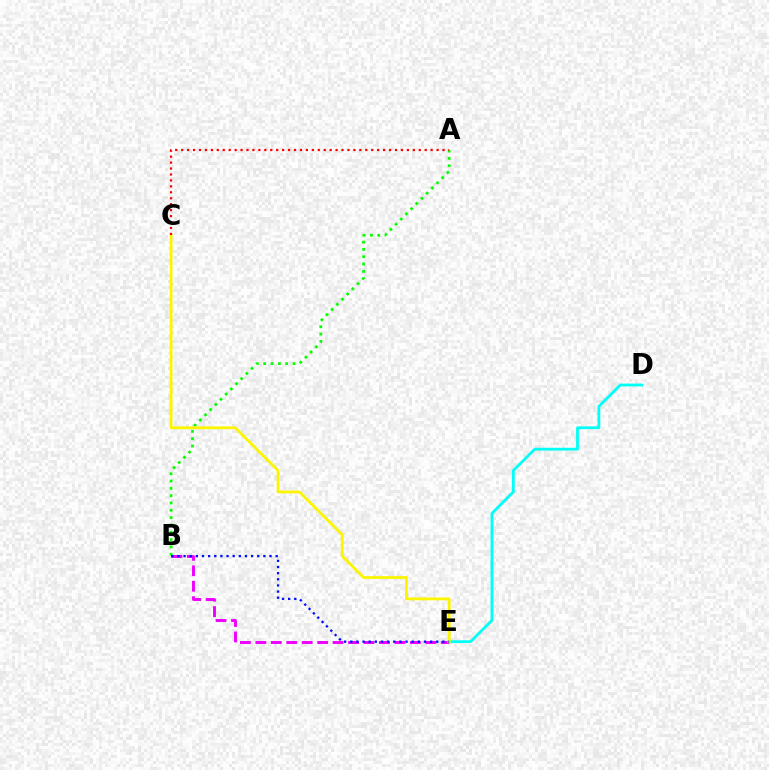{('A', 'B'): [{'color': '#08ff00', 'line_style': 'dotted', 'thickness': 1.99}], ('B', 'E'): [{'color': '#ee00ff', 'line_style': 'dashed', 'thickness': 2.1}, {'color': '#0010ff', 'line_style': 'dotted', 'thickness': 1.67}], ('D', 'E'): [{'color': '#00fff6', 'line_style': 'solid', 'thickness': 2.01}], ('C', 'E'): [{'color': '#fcf500', 'line_style': 'solid', 'thickness': 2.02}], ('A', 'C'): [{'color': '#ff0000', 'line_style': 'dotted', 'thickness': 1.61}]}